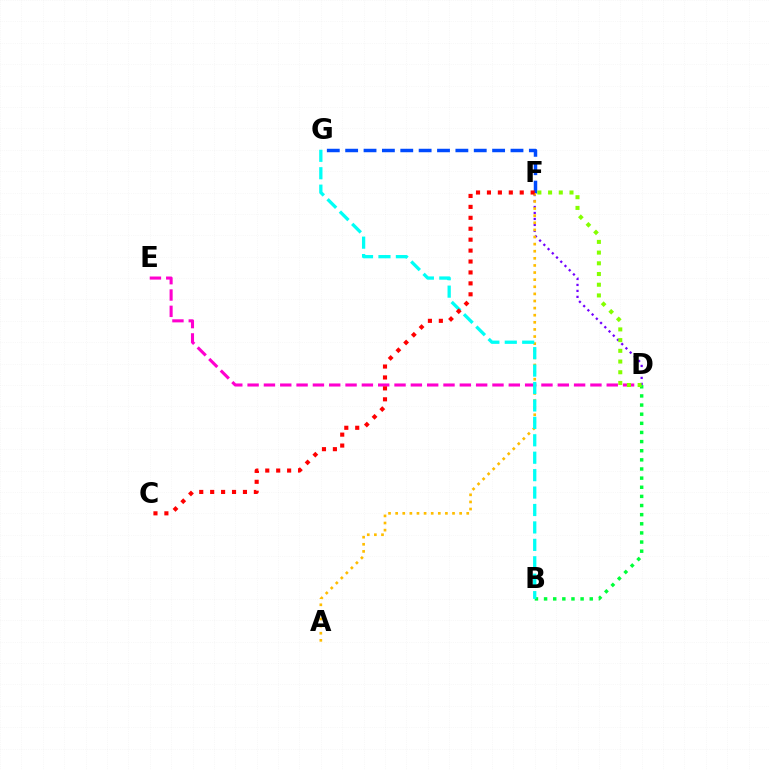{('F', 'G'): [{'color': '#004bff', 'line_style': 'dashed', 'thickness': 2.5}], ('D', 'E'): [{'color': '#ff00cf', 'line_style': 'dashed', 'thickness': 2.22}], ('B', 'D'): [{'color': '#00ff39', 'line_style': 'dotted', 'thickness': 2.48}], ('D', 'F'): [{'color': '#7200ff', 'line_style': 'dotted', 'thickness': 1.62}, {'color': '#84ff00', 'line_style': 'dotted', 'thickness': 2.91}], ('A', 'F'): [{'color': '#ffbd00', 'line_style': 'dotted', 'thickness': 1.93}], ('B', 'G'): [{'color': '#00fff6', 'line_style': 'dashed', 'thickness': 2.37}], ('C', 'F'): [{'color': '#ff0000', 'line_style': 'dotted', 'thickness': 2.97}]}